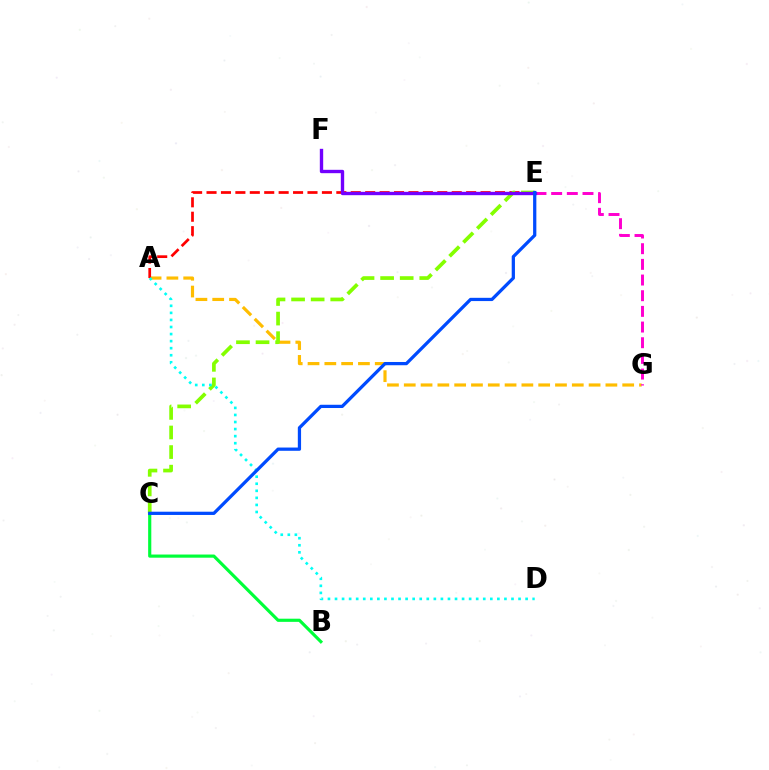{('A', 'G'): [{'color': '#ffbd00', 'line_style': 'dashed', 'thickness': 2.28}], ('E', 'G'): [{'color': '#ff00cf', 'line_style': 'dashed', 'thickness': 2.13}], ('A', 'E'): [{'color': '#ff0000', 'line_style': 'dashed', 'thickness': 1.96}], ('B', 'C'): [{'color': '#00ff39', 'line_style': 'solid', 'thickness': 2.27}], ('C', 'E'): [{'color': '#84ff00', 'line_style': 'dashed', 'thickness': 2.66}, {'color': '#004bff', 'line_style': 'solid', 'thickness': 2.34}], ('E', 'F'): [{'color': '#7200ff', 'line_style': 'solid', 'thickness': 2.42}], ('A', 'D'): [{'color': '#00fff6', 'line_style': 'dotted', 'thickness': 1.92}]}